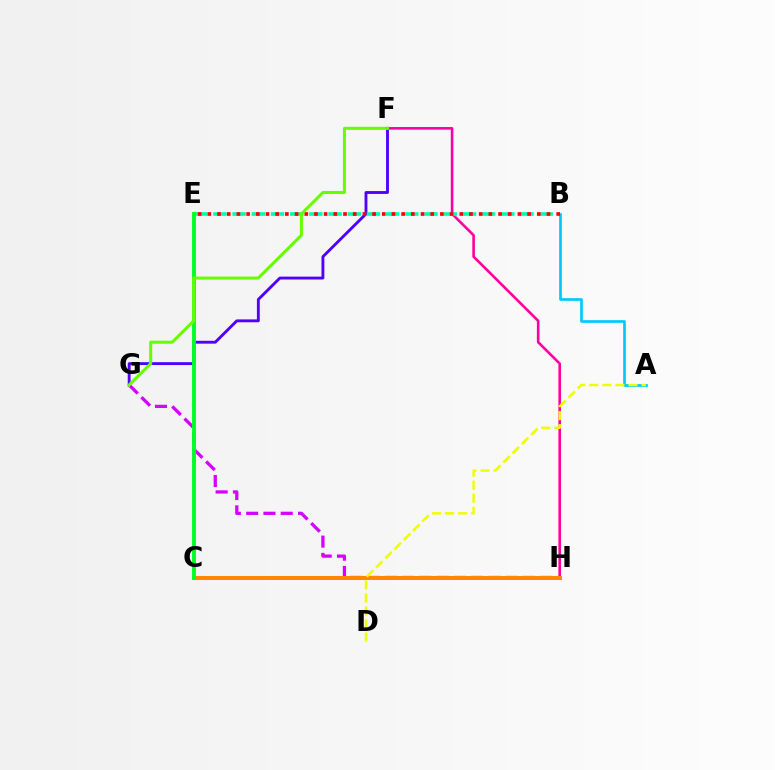{('F', 'G'): [{'color': '#4f00ff', 'line_style': 'solid', 'thickness': 2.06}, {'color': '#66ff00', 'line_style': 'solid', 'thickness': 2.2}], ('F', 'H'): [{'color': '#ff00a0', 'line_style': 'solid', 'thickness': 1.89}], ('C', 'H'): [{'color': '#003fff', 'line_style': 'dashed', 'thickness': 1.54}, {'color': '#ff8800', 'line_style': 'solid', 'thickness': 2.88}], ('G', 'H'): [{'color': '#d600ff', 'line_style': 'dashed', 'thickness': 2.35}], ('B', 'E'): [{'color': '#00ffaf', 'line_style': 'dashed', 'thickness': 2.61}, {'color': '#ff0000', 'line_style': 'dotted', 'thickness': 2.63}], ('A', 'B'): [{'color': '#00c7ff', 'line_style': 'solid', 'thickness': 1.92}], ('C', 'E'): [{'color': '#00ff27', 'line_style': 'solid', 'thickness': 2.81}], ('A', 'D'): [{'color': '#eeff00', 'line_style': 'dashed', 'thickness': 1.77}]}